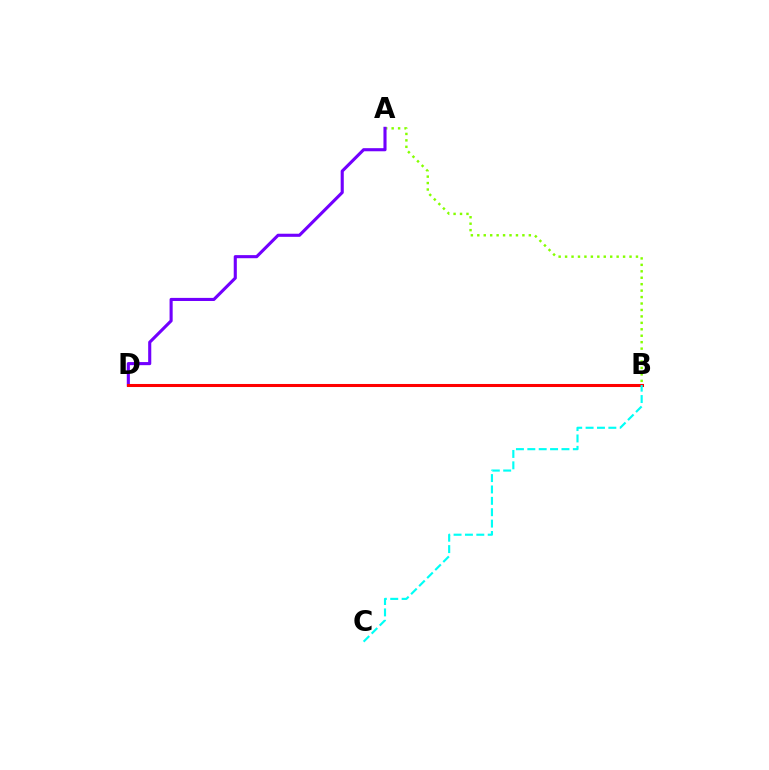{('A', 'B'): [{'color': '#84ff00', 'line_style': 'dotted', 'thickness': 1.75}], ('A', 'D'): [{'color': '#7200ff', 'line_style': 'solid', 'thickness': 2.23}], ('B', 'D'): [{'color': '#ff0000', 'line_style': 'solid', 'thickness': 2.19}], ('B', 'C'): [{'color': '#00fff6', 'line_style': 'dashed', 'thickness': 1.55}]}